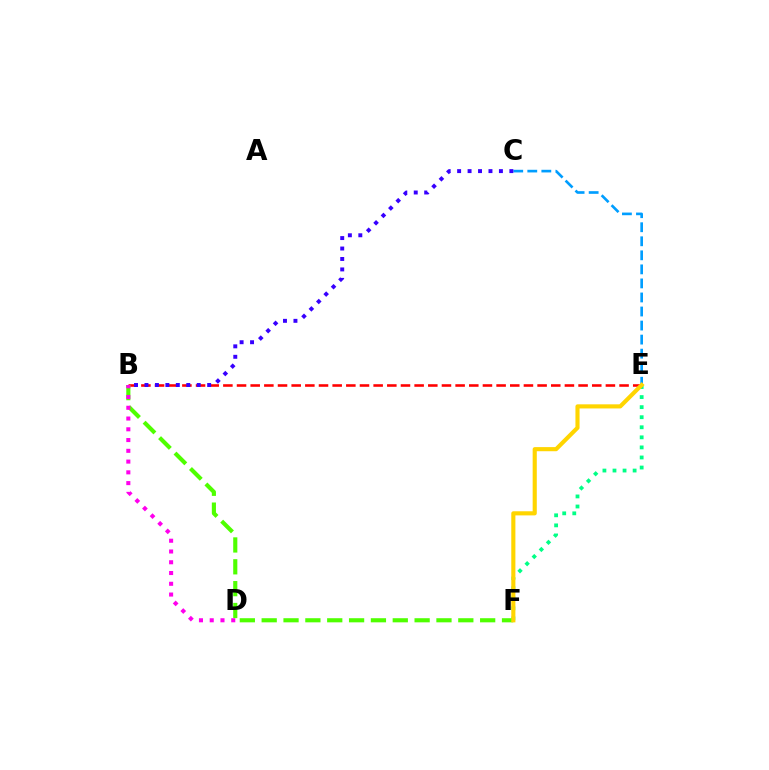{('E', 'F'): [{'color': '#00ff86', 'line_style': 'dotted', 'thickness': 2.73}, {'color': '#ffd500', 'line_style': 'solid', 'thickness': 2.97}], ('B', 'E'): [{'color': '#ff0000', 'line_style': 'dashed', 'thickness': 1.86}], ('C', 'E'): [{'color': '#009eff', 'line_style': 'dashed', 'thickness': 1.91}], ('B', 'F'): [{'color': '#4fff00', 'line_style': 'dashed', 'thickness': 2.97}], ('B', 'C'): [{'color': '#3700ff', 'line_style': 'dotted', 'thickness': 2.84}], ('B', 'D'): [{'color': '#ff00ed', 'line_style': 'dotted', 'thickness': 2.92}]}